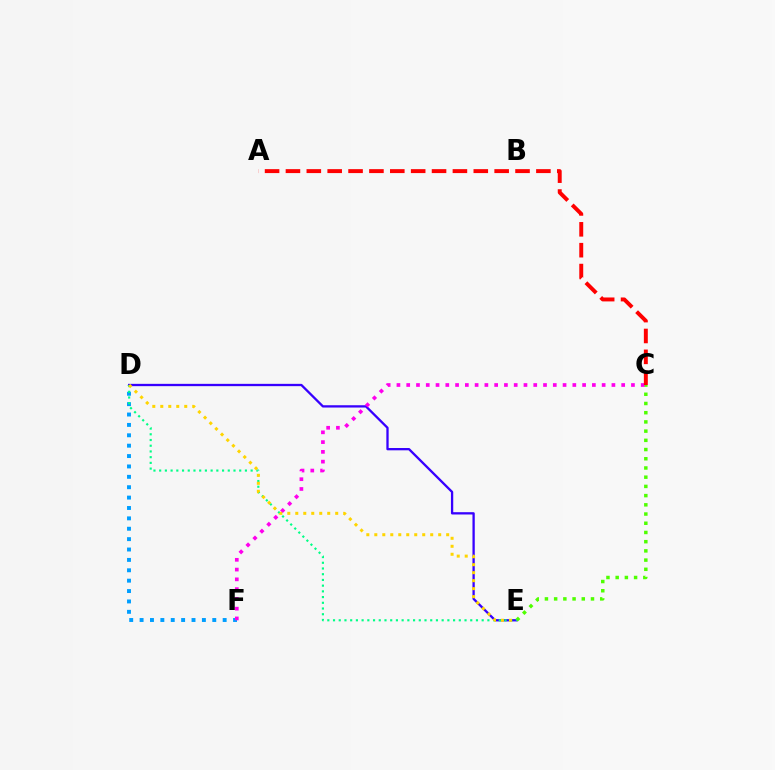{('D', 'F'): [{'color': '#009eff', 'line_style': 'dotted', 'thickness': 2.82}], ('D', 'E'): [{'color': '#3700ff', 'line_style': 'solid', 'thickness': 1.66}, {'color': '#00ff86', 'line_style': 'dotted', 'thickness': 1.55}, {'color': '#ffd500', 'line_style': 'dotted', 'thickness': 2.17}], ('C', 'E'): [{'color': '#4fff00', 'line_style': 'dotted', 'thickness': 2.5}], ('C', 'F'): [{'color': '#ff00ed', 'line_style': 'dotted', 'thickness': 2.65}], ('A', 'C'): [{'color': '#ff0000', 'line_style': 'dashed', 'thickness': 2.84}]}